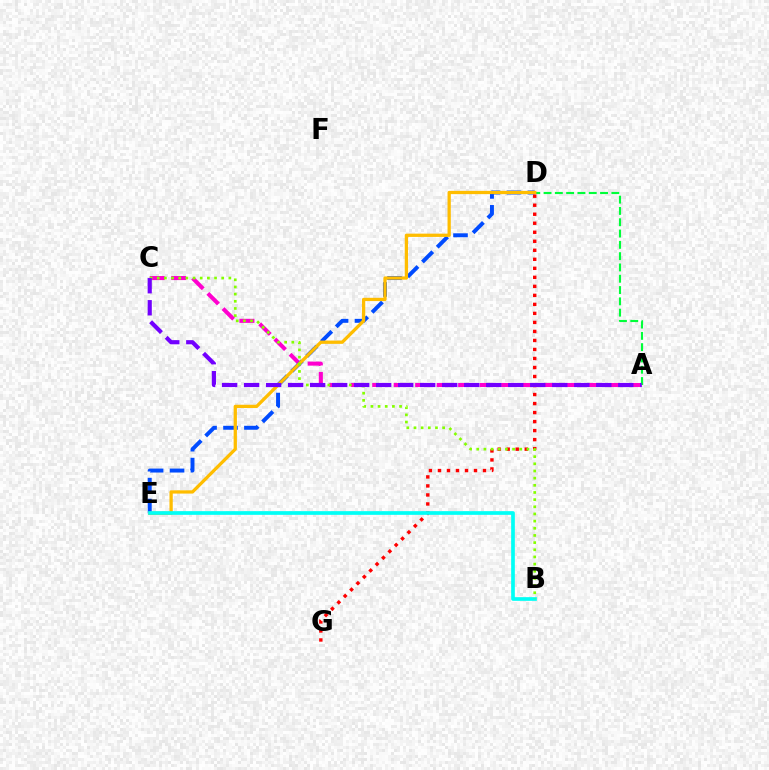{('A', 'C'): [{'color': '#ff00cf', 'line_style': 'dashed', 'thickness': 2.92}, {'color': '#7200ff', 'line_style': 'dashed', 'thickness': 2.99}], ('A', 'D'): [{'color': '#00ff39', 'line_style': 'dashed', 'thickness': 1.54}], ('D', 'E'): [{'color': '#004bff', 'line_style': 'dashed', 'thickness': 2.84}, {'color': '#ffbd00', 'line_style': 'solid', 'thickness': 2.36}], ('D', 'G'): [{'color': '#ff0000', 'line_style': 'dotted', 'thickness': 2.45}], ('B', 'E'): [{'color': '#00fff6', 'line_style': 'solid', 'thickness': 2.65}], ('B', 'C'): [{'color': '#84ff00', 'line_style': 'dotted', 'thickness': 1.95}]}